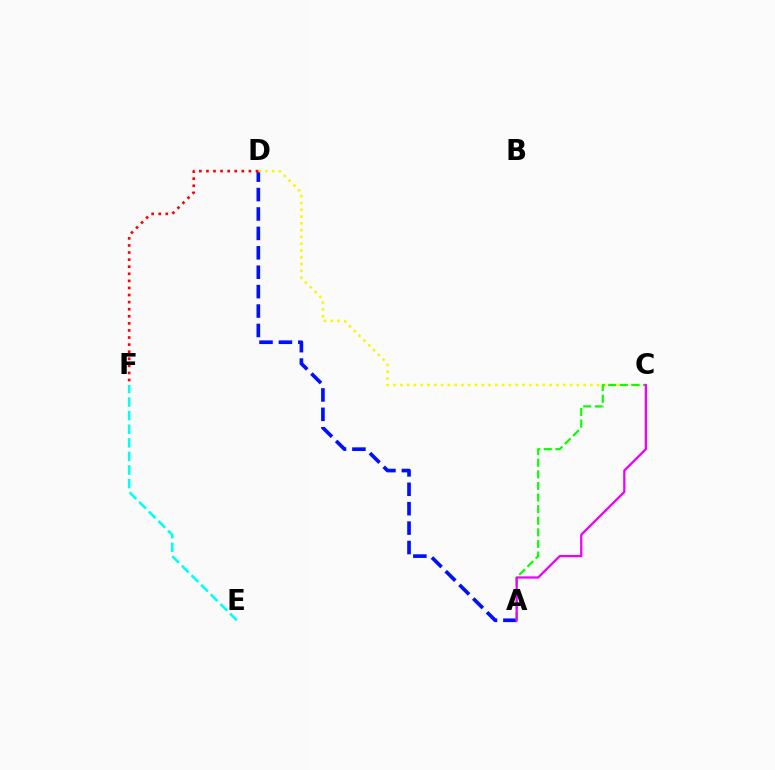{('A', 'D'): [{'color': '#0010ff', 'line_style': 'dashed', 'thickness': 2.64}], ('C', 'D'): [{'color': '#fcf500', 'line_style': 'dotted', 'thickness': 1.84}], ('D', 'F'): [{'color': '#ff0000', 'line_style': 'dotted', 'thickness': 1.92}], ('A', 'C'): [{'color': '#08ff00', 'line_style': 'dashed', 'thickness': 1.58}, {'color': '#ee00ff', 'line_style': 'solid', 'thickness': 1.63}], ('E', 'F'): [{'color': '#00fff6', 'line_style': 'dashed', 'thickness': 1.85}]}